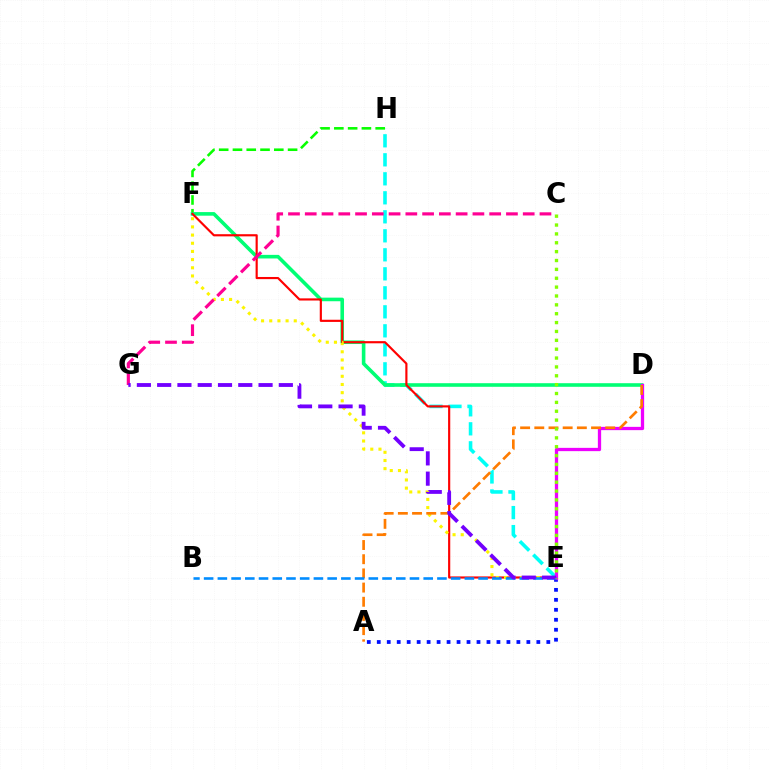{('E', 'H'): [{'color': '#00fff6', 'line_style': 'dashed', 'thickness': 2.58}], ('F', 'H'): [{'color': '#08ff00', 'line_style': 'dashed', 'thickness': 1.87}], ('D', 'F'): [{'color': '#00ff74', 'line_style': 'solid', 'thickness': 2.59}], ('A', 'E'): [{'color': '#0010ff', 'line_style': 'dotted', 'thickness': 2.71}], ('E', 'F'): [{'color': '#ff0000', 'line_style': 'solid', 'thickness': 1.55}, {'color': '#fcf500', 'line_style': 'dotted', 'thickness': 2.22}], ('D', 'E'): [{'color': '#ee00ff', 'line_style': 'solid', 'thickness': 2.36}], ('C', 'G'): [{'color': '#ff0094', 'line_style': 'dashed', 'thickness': 2.28}], ('A', 'D'): [{'color': '#ff7c00', 'line_style': 'dashed', 'thickness': 1.93}], ('B', 'E'): [{'color': '#008cff', 'line_style': 'dashed', 'thickness': 1.86}], ('E', 'G'): [{'color': '#7200ff', 'line_style': 'dashed', 'thickness': 2.75}], ('C', 'E'): [{'color': '#84ff00', 'line_style': 'dotted', 'thickness': 2.41}]}